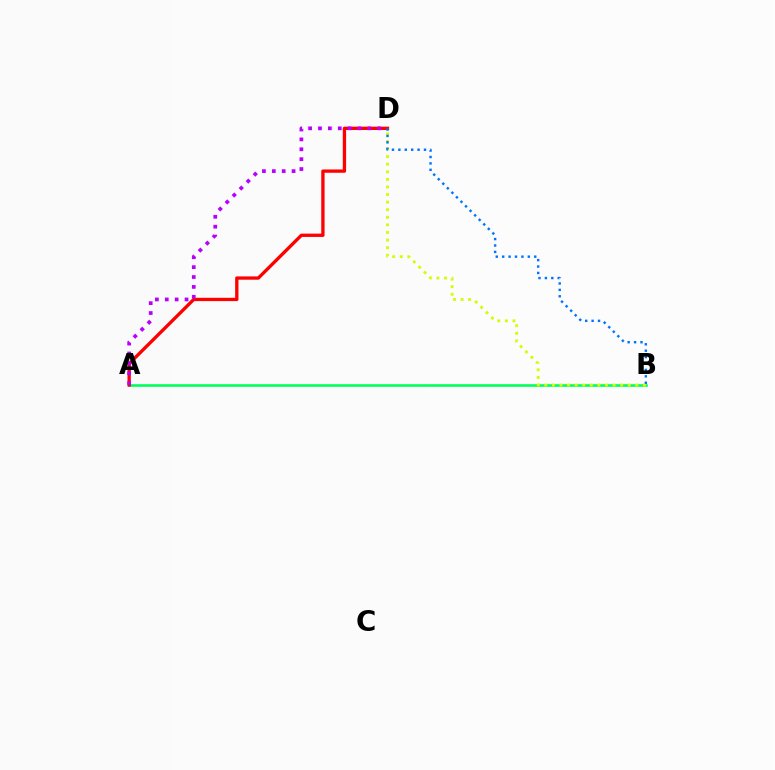{('A', 'B'): [{'color': '#00ff5c', 'line_style': 'solid', 'thickness': 1.87}], ('A', 'D'): [{'color': '#ff0000', 'line_style': 'solid', 'thickness': 2.39}, {'color': '#b900ff', 'line_style': 'dotted', 'thickness': 2.69}], ('B', 'D'): [{'color': '#d1ff00', 'line_style': 'dotted', 'thickness': 2.06}, {'color': '#0074ff', 'line_style': 'dotted', 'thickness': 1.74}]}